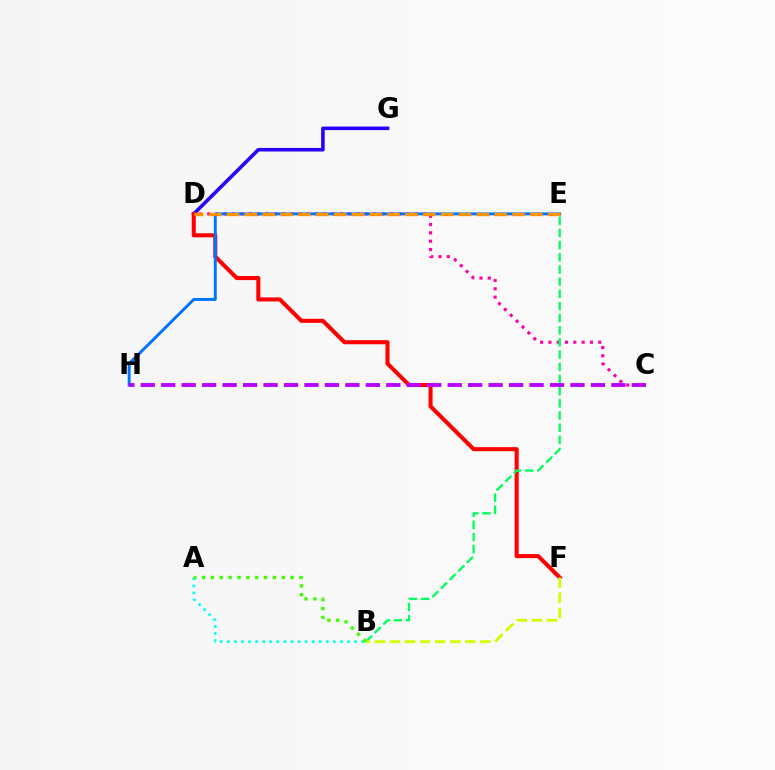{('D', 'G'): [{'color': '#2500ff', 'line_style': 'solid', 'thickness': 2.56}], ('D', 'F'): [{'color': '#ff0000', 'line_style': 'solid', 'thickness': 2.92}], ('C', 'D'): [{'color': '#ff00ac', 'line_style': 'dotted', 'thickness': 2.26}], ('B', 'E'): [{'color': '#00ff5c', 'line_style': 'dashed', 'thickness': 1.65}], ('E', 'H'): [{'color': '#0074ff', 'line_style': 'solid', 'thickness': 2.11}], ('B', 'F'): [{'color': '#d1ff00', 'line_style': 'dashed', 'thickness': 2.05}], ('A', 'B'): [{'color': '#00fff6', 'line_style': 'dotted', 'thickness': 1.92}, {'color': '#3dff00', 'line_style': 'dotted', 'thickness': 2.4}], ('D', 'E'): [{'color': '#ff9400', 'line_style': 'dashed', 'thickness': 2.42}], ('C', 'H'): [{'color': '#b900ff', 'line_style': 'dashed', 'thickness': 2.78}]}